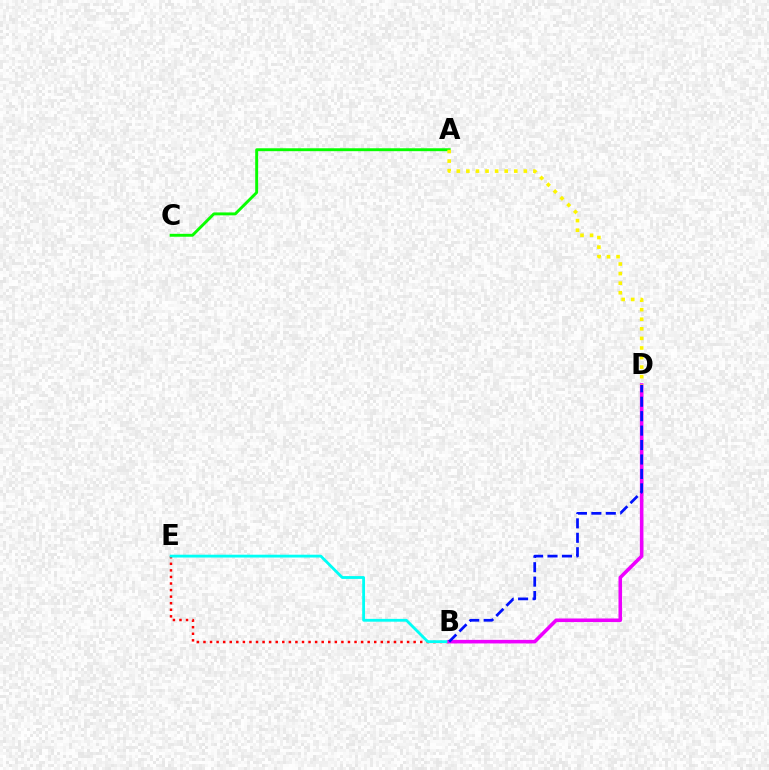{('B', 'E'): [{'color': '#ff0000', 'line_style': 'dotted', 'thickness': 1.78}, {'color': '#00fff6', 'line_style': 'solid', 'thickness': 2.03}], ('A', 'C'): [{'color': '#08ff00', 'line_style': 'solid', 'thickness': 2.1}], ('B', 'D'): [{'color': '#ee00ff', 'line_style': 'solid', 'thickness': 2.58}, {'color': '#0010ff', 'line_style': 'dashed', 'thickness': 1.96}], ('A', 'D'): [{'color': '#fcf500', 'line_style': 'dotted', 'thickness': 2.6}]}